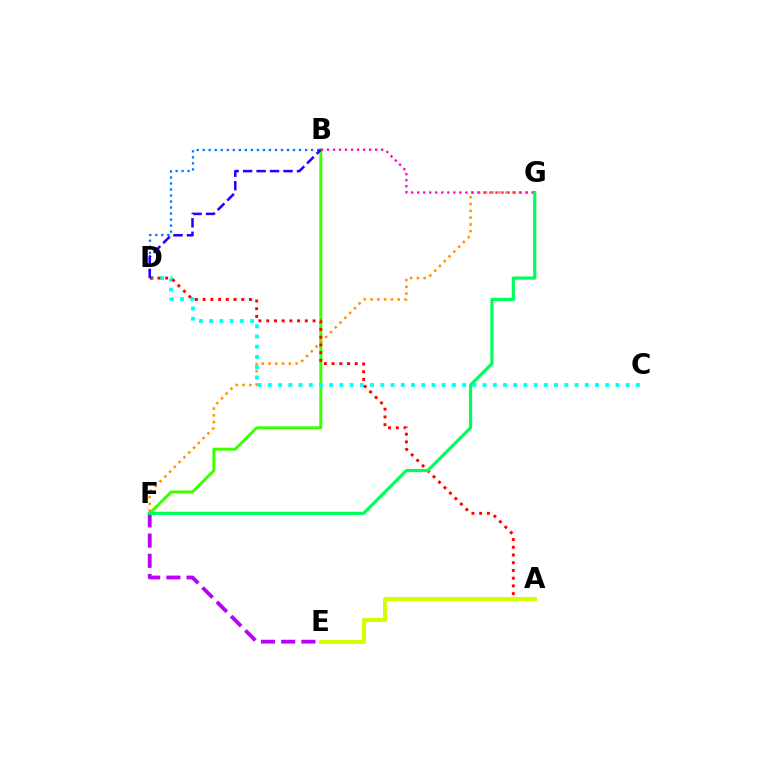{('B', 'F'): [{'color': '#3dff00', 'line_style': 'solid', 'thickness': 2.13}], ('F', 'G'): [{'color': '#ff9400', 'line_style': 'dotted', 'thickness': 1.84}, {'color': '#00ff5c', 'line_style': 'solid', 'thickness': 2.3}], ('B', 'D'): [{'color': '#0074ff', 'line_style': 'dotted', 'thickness': 1.64}, {'color': '#2500ff', 'line_style': 'dashed', 'thickness': 1.83}], ('C', 'D'): [{'color': '#00fff6', 'line_style': 'dotted', 'thickness': 2.78}], ('A', 'D'): [{'color': '#ff0000', 'line_style': 'dotted', 'thickness': 2.1}], ('A', 'E'): [{'color': '#d1ff00', 'line_style': 'solid', 'thickness': 2.91}], ('B', 'G'): [{'color': '#ff00ac', 'line_style': 'dotted', 'thickness': 1.64}], ('E', 'F'): [{'color': '#b900ff', 'line_style': 'dashed', 'thickness': 2.74}]}